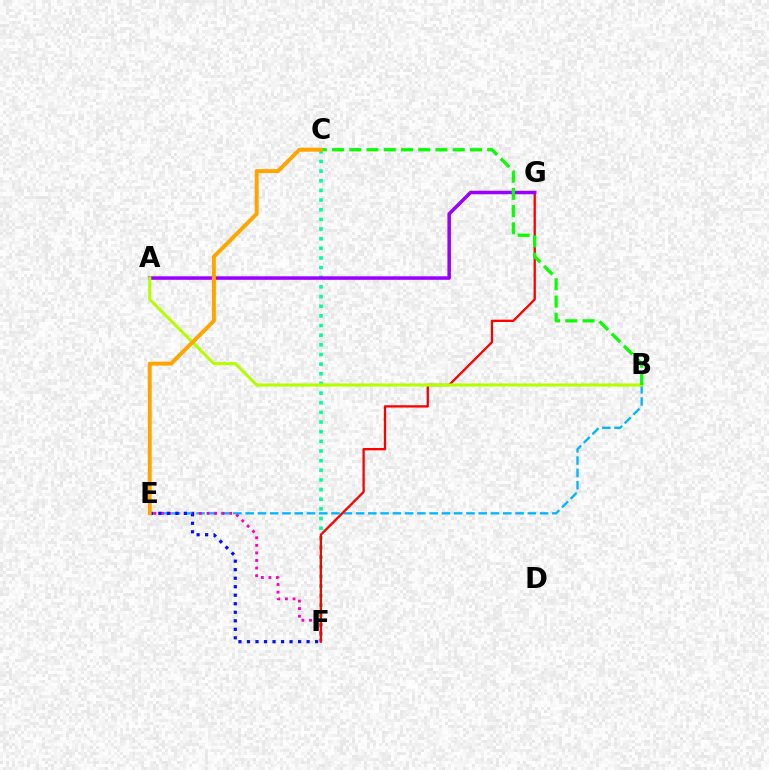{('B', 'E'): [{'color': '#00b5ff', 'line_style': 'dashed', 'thickness': 1.67}], ('C', 'F'): [{'color': '#00ff9d', 'line_style': 'dotted', 'thickness': 2.62}], ('E', 'F'): [{'color': '#ff00bd', 'line_style': 'dotted', 'thickness': 2.06}, {'color': '#0010ff', 'line_style': 'dotted', 'thickness': 2.31}], ('F', 'G'): [{'color': '#ff0000', 'line_style': 'solid', 'thickness': 1.67}], ('A', 'G'): [{'color': '#9b00ff', 'line_style': 'solid', 'thickness': 2.53}], ('A', 'B'): [{'color': '#b3ff00', 'line_style': 'solid', 'thickness': 2.23}], ('B', 'C'): [{'color': '#08ff00', 'line_style': 'dashed', 'thickness': 2.34}], ('C', 'E'): [{'color': '#ffa500', 'line_style': 'solid', 'thickness': 2.84}]}